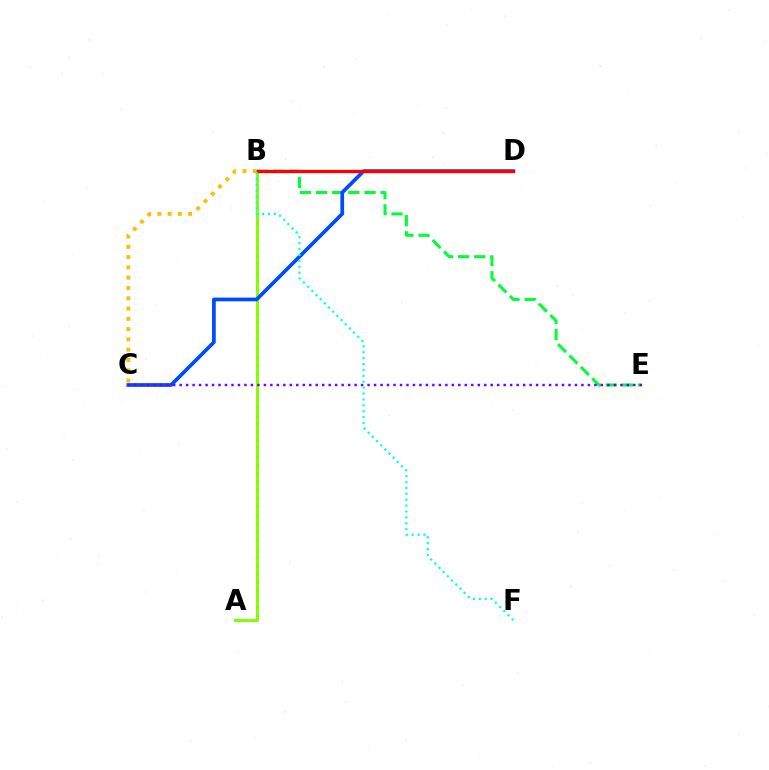{('B', 'E'): [{'color': '#00ff39', 'line_style': 'dashed', 'thickness': 2.19}], ('A', 'B'): [{'color': '#ff00cf', 'line_style': 'dotted', 'thickness': 2.27}, {'color': '#84ff00', 'line_style': 'solid', 'thickness': 2.14}], ('C', 'D'): [{'color': '#004bff', 'line_style': 'solid', 'thickness': 2.68}], ('C', 'E'): [{'color': '#7200ff', 'line_style': 'dotted', 'thickness': 1.76}], ('B', 'D'): [{'color': '#ff0000', 'line_style': 'solid', 'thickness': 2.36}], ('B', 'C'): [{'color': '#ffbd00', 'line_style': 'dotted', 'thickness': 2.79}], ('B', 'F'): [{'color': '#00fff6', 'line_style': 'dotted', 'thickness': 1.6}]}